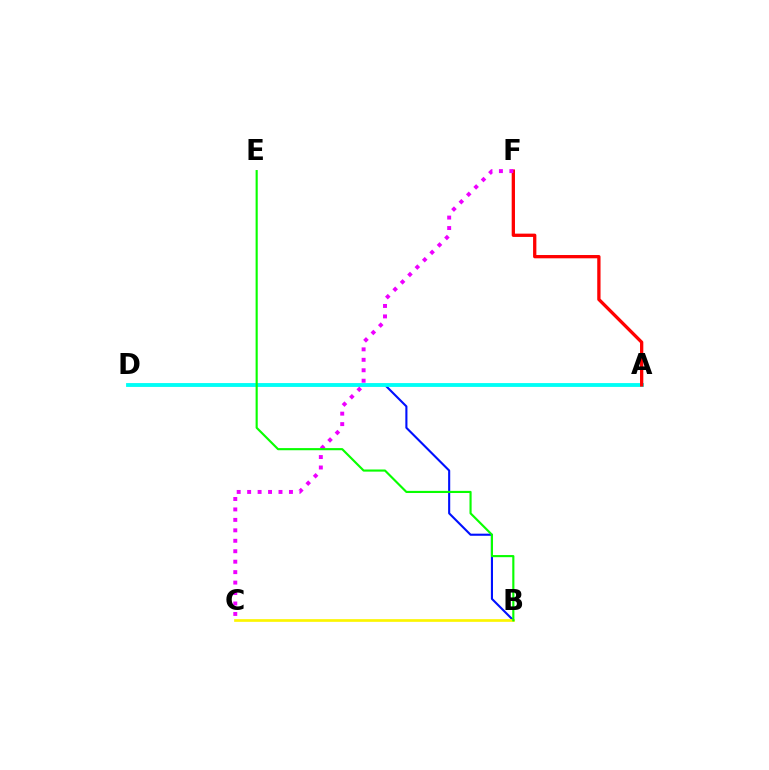{('B', 'D'): [{'color': '#0010ff', 'line_style': 'solid', 'thickness': 1.52}], ('A', 'D'): [{'color': '#00fff6', 'line_style': 'solid', 'thickness': 2.76}], ('A', 'F'): [{'color': '#ff0000', 'line_style': 'solid', 'thickness': 2.37}], ('B', 'C'): [{'color': '#fcf500', 'line_style': 'solid', 'thickness': 1.93}], ('C', 'F'): [{'color': '#ee00ff', 'line_style': 'dotted', 'thickness': 2.84}], ('B', 'E'): [{'color': '#08ff00', 'line_style': 'solid', 'thickness': 1.54}]}